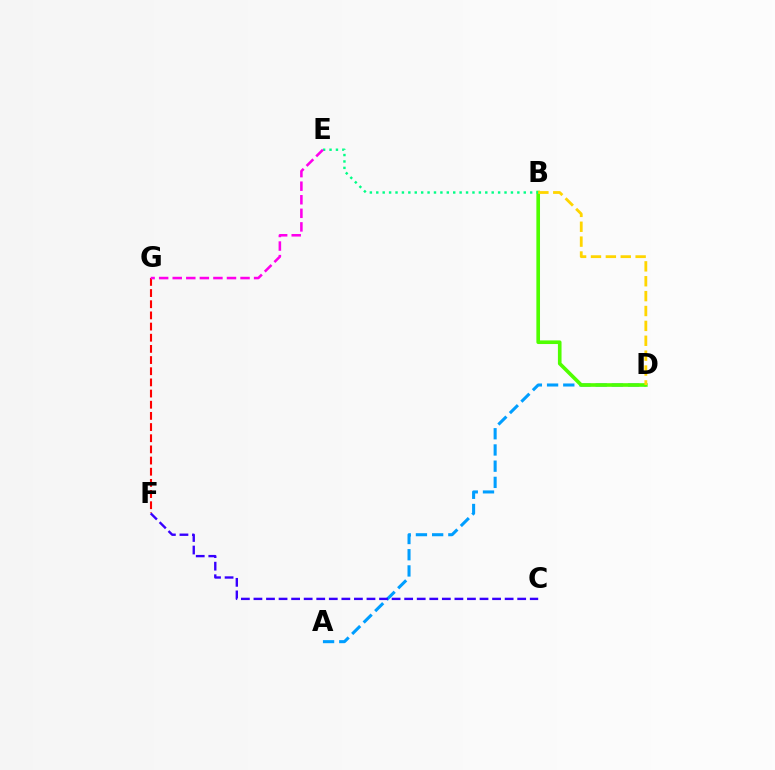{('F', 'G'): [{'color': '#ff0000', 'line_style': 'dashed', 'thickness': 1.52}], ('A', 'D'): [{'color': '#009eff', 'line_style': 'dashed', 'thickness': 2.2}], ('B', 'D'): [{'color': '#4fff00', 'line_style': 'solid', 'thickness': 2.62}, {'color': '#ffd500', 'line_style': 'dashed', 'thickness': 2.02}], ('B', 'E'): [{'color': '#00ff86', 'line_style': 'dotted', 'thickness': 1.74}], ('E', 'G'): [{'color': '#ff00ed', 'line_style': 'dashed', 'thickness': 1.84}], ('C', 'F'): [{'color': '#3700ff', 'line_style': 'dashed', 'thickness': 1.71}]}